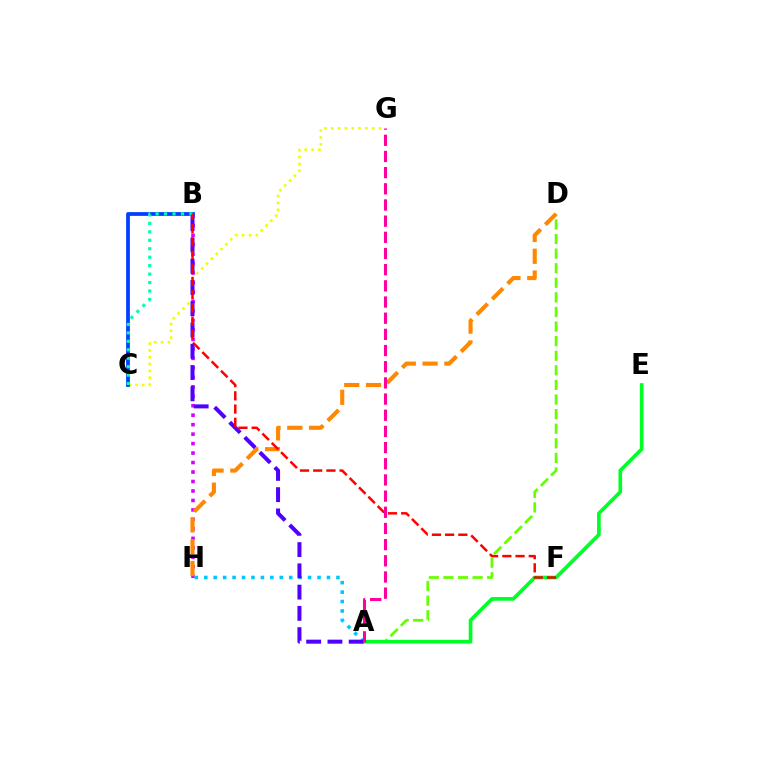{('C', 'G'): [{'color': '#eeff00', 'line_style': 'dotted', 'thickness': 1.86}], ('B', 'H'): [{'color': '#d600ff', 'line_style': 'dotted', 'thickness': 2.57}], ('B', 'C'): [{'color': '#003fff', 'line_style': 'solid', 'thickness': 2.71}, {'color': '#00ffaf', 'line_style': 'dotted', 'thickness': 2.3}], ('A', 'H'): [{'color': '#00c7ff', 'line_style': 'dotted', 'thickness': 2.57}], ('A', 'D'): [{'color': '#66ff00', 'line_style': 'dashed', 'thickness': 1.98}], ('A', 'E'): [{'color': '#00ff27', 'line_style': 'solid', 'thickness': 2.64}], ('D', 'H'): [{'color': '#ff8800', 'line_style': 'dashed', 'thickness': 2.96}], ('A', 'B'): [{'color': '#4f00ff', 'line_style': 'dashed', 'thickness': 2.89}], ('B', 'F'): [{'color': '#ff0000', 'line_style': 'dashed', 'thickness': 1.79}], ('A', 'G'): [{'color': '#ff00a0', 'line_style': 'dashed', 'thickness': 2.2}]}